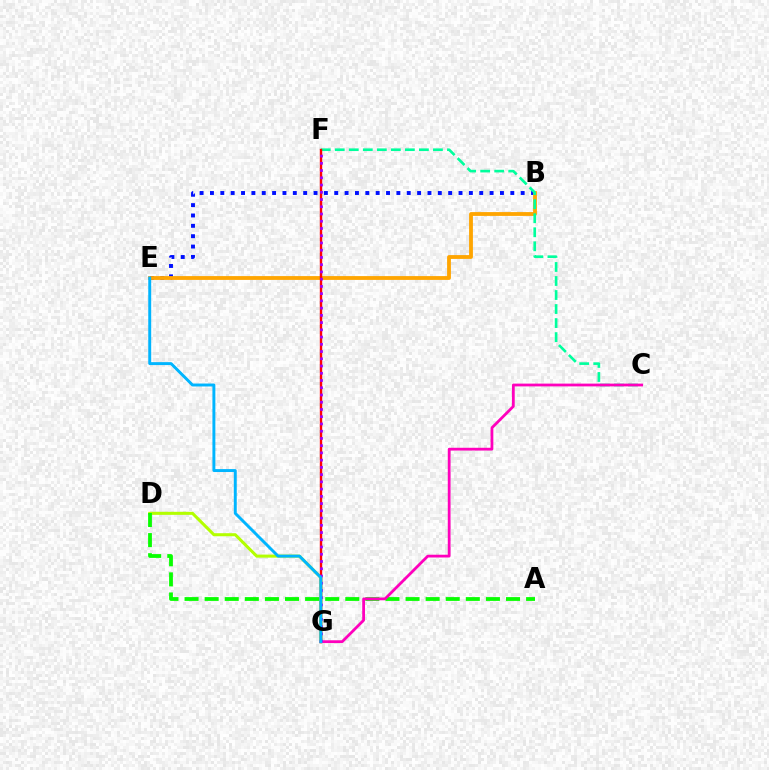{('B', 'E'): [{'color': '#0010ff', 'line_style': 'dotted', 'thickness': 2.81}, {'color': '#ffa500', 'line_style': 'solid', 'thickness': 2.74}], ('D', 'G'): [{'color': '#b3ff00', 'line_style': 'solid', 'thickness': 2.19}], ('C', 'F'): [{'color': '#00ff9d', 'line_style': 'dashed', 'thickness': 1.91}], ('A', 'D'): [{'color': '#08ff00', 'line_style': 'dashed', 'thickness': 2.73}], ('F', 'G'): [{'color': '#ff0000', 'line_style': 'solid', 'thickness': 1.72}, {'color': '#9b00ff', 'line_style': 'dotted', 'thickness': 1.97}], ('C', 'G'): [{'color': '#ff00bd', 'line_style': 'solid', 'thickness': 2.0}], ('E', 'G'): [{'color': '#00b5ff', 'line_style': 'solid', 'thickness': 2.11}]}